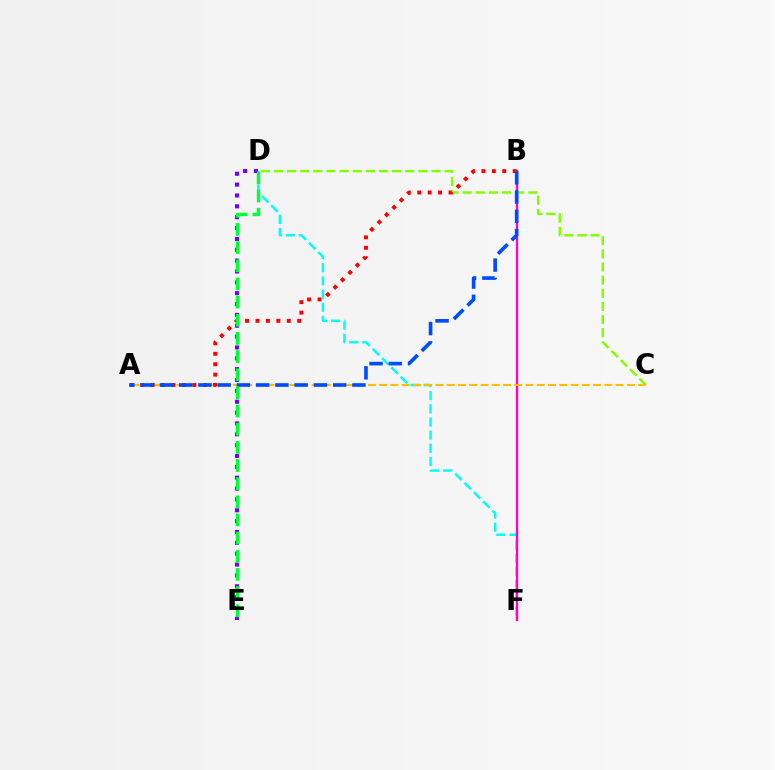{('D', 'F'): [{'color': '#00fff6', 'line_style': 'dashed', 'thickness': 1.79}], ('B', 'F'): [{'color': '#ff00cf', 'line_style': 'solid', 'thickness': 1.65}], ('C', 'D'): [{'color': '#84ff00', 'line_style': 'dashed', 'thickness': 1.78}], ('A', 'C'): [{'color': '#ffbd00', 'line_style': 'dashed', 'thickness': 1.53}], ('A', 'B'): [{'color': '#ff0000', 'line_style': 'dotted', 'thickness': 2.83}, {'color': '#004bff', 'line_style': 'dashed', 'thickness': 2.61}], ('D', 'E'): [{'color': '#7200ff', 'line_style': 'dotted', 'thickness': 2.95}, {'color': '#00ff39', 'line_style': 'dashed', 'thickness': 2.47}]}